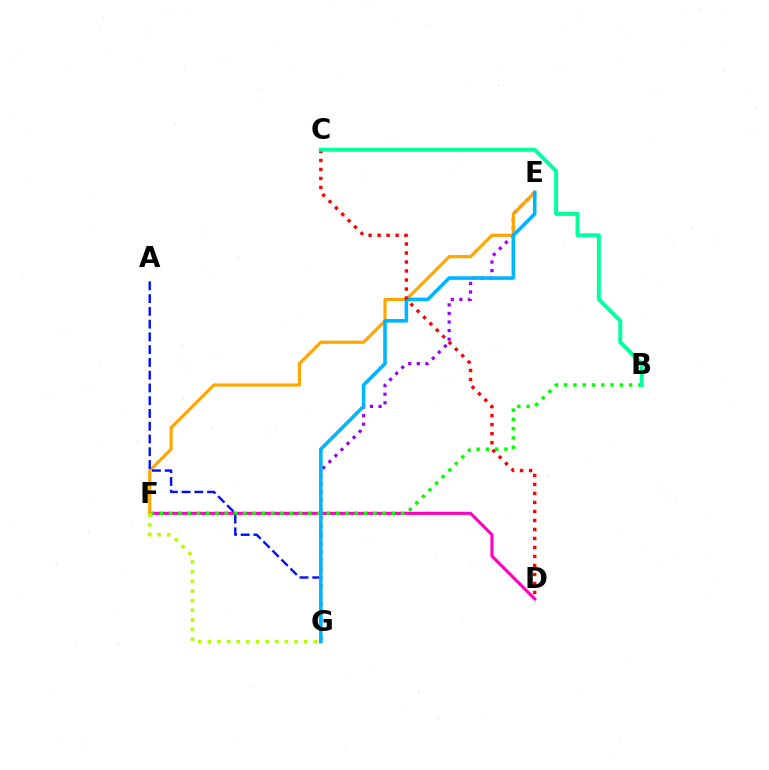{('D', 'F'): [{'color': '#ff00bd', 'line_style': 'solid', 'thickness': 2.23}], ('B', 'F'): [{'color': '#08ff00', 'line_style': 'dotted', 'thickness': 2.52}], ('E', 'G'): [{'color': '#9b00ff', 'line_style': 'dotted', 'thickness': 2.33}, {'color': '#00b5ff', 'line_style': 'solid', 'thickness': 2.59}], ('E', 'F'): [{'color': '#ffa500', 'line_style': 'solid', 'thickness': 2.27}], ('A', 'G'): [{'color': '#0010ff', 'line_style': 'dashed', 'thickness': 1.73}], ('C', 'D'): [{'color': '#ff0000', 'line_style': 'dotted', 'thickness': 2.45}], ('B', 'C'): [{'color': '#00ff9d', 'line_style': 'solid', 'thickness': 2.86}], ('F', 'G'): [{'color': '#b3ff00', 'line_style': 'dotted', 'thickness': 2.62}]}